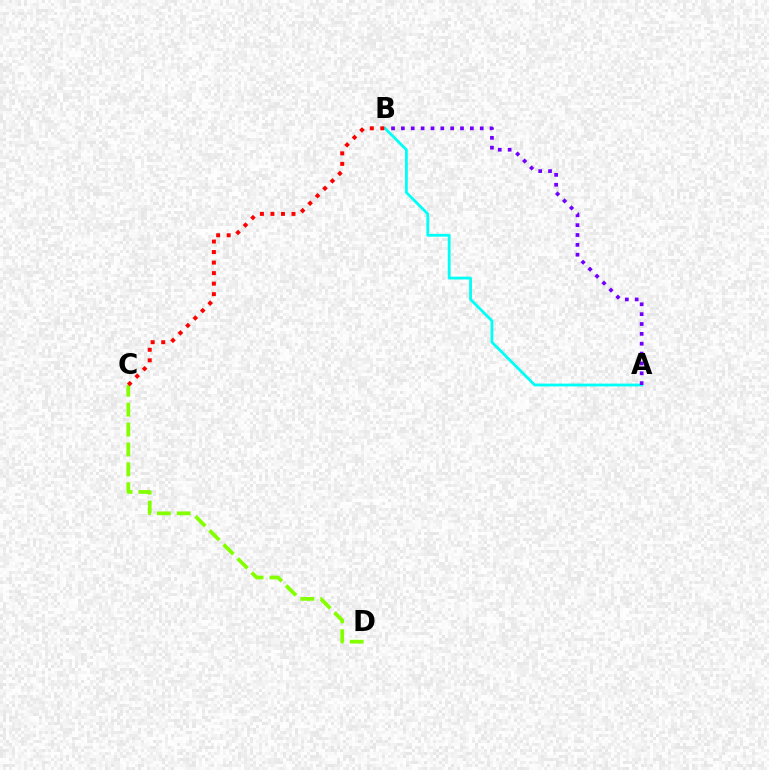{('C', 'D'): [{'color': '#84ff00', 'line_style': 'dashed', 'thickness': 2.7}], ('A', 'B'): [{'color': '#00fff6', 'line_style': 'solid', 'thickness': 2.01}, {'color': '#7200ff', 'line_style': 'dotted', 'thickness': 2.68}], ('B', 'C'): [{'color': '#ff0000', 'line_style': 'dotted', 'thickness': 2.86}]}